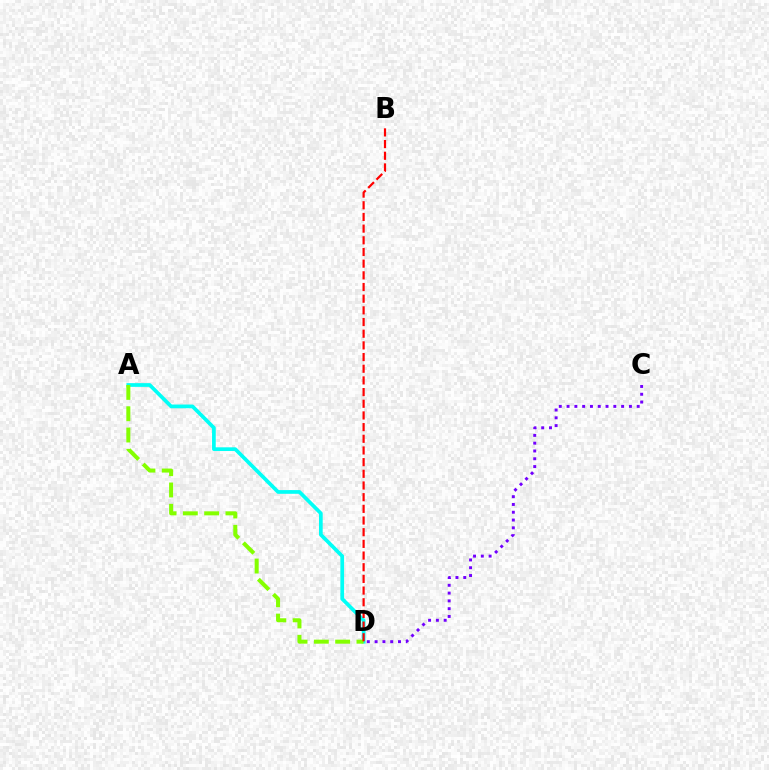{('A', 'D'): [{'color': '#00fff6', 'line_style': 'solid', 'thickness': 2.67}, {'color': '#84ff00', 'line_style': 'dashed', 'thickness': 2.89}], ('B', 'D'): [{'color': '#ff0000', 'line_style': 'dashed', 'thickness': 1.59}], ('C', 'D'): [{'color': '#7200ff', 'line_style': 'dotted', 'thickness': 2.12}]}